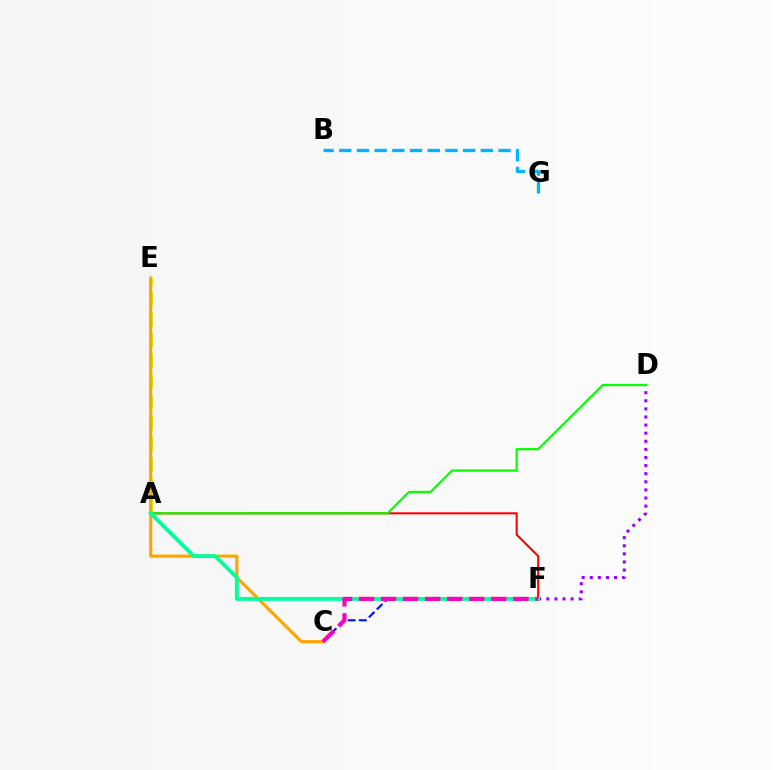{('D', 'F'): [{'color': '#9b00ff', 'line_style': 'dotted', 'thickness': 2.2}], ('B', 'G'): [{'color': '#00b5ff', 'line_style': 'dashed', 'thickness': 2.4}], ('A', 'F'): [{'color': '#ff0000', 'line_style': 'solid', 'thickness': 1.5}, {'color': '#00ff9d', 'line_style': 'solid', 'thickness': 2.79}], ('A', 'E'): [{'color': '#b3ff00', 'line_style': 'dashed', 'thickness': 2.81}], ('C', 'F'): [{'color': '#0010ff', 'line_style': 'dashed', 'thickness': 1.52}, {'color': '#ff00bd', 'line_style': 'dashed', 'thickness': 3.0}], ('C', 'E'): [{'color': '#ffa500', 'line_style': 'solid', 'thickness': 2.27}], ('A', 'D'): [{'color': '#08ff00', 'line_style': 'solid', 'thickness': 1.61}]}